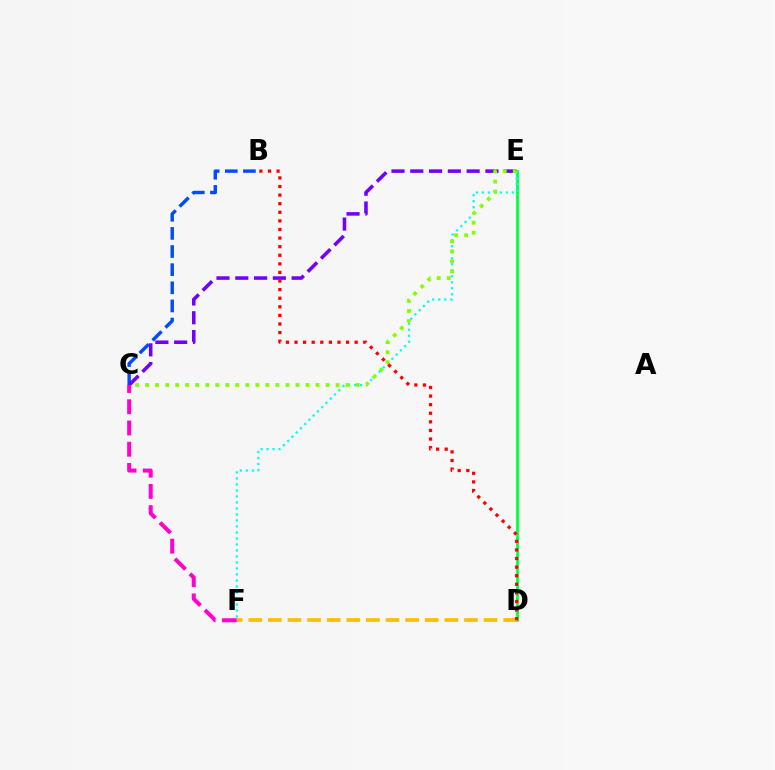{('B', 'C'): [{'color': '#004bff', 'line_style': 'dashed', 'thickness': 2.46}], ('D', 'E'): [{'color': '#00ff39', 'line_style': 'solid', 'thickness': 1.96}], ('C', 'E'): [{'color': '#7200ff', 'line_style': 'dashed', 'thickness': 2.55}, {'color': '#84ff00', 'line_style': 'dotted', 'thickness': 2.72}], ('E', 'F'): [{'color': '#00fff6', 'line_style': 'dotted', 'thickness': 1.63}], ('D', 'F'): [{'color': '#ffbd00', 'line_style': 'dashed', 'thickness': 2.66}], ('C', 'F'): [{'color': '#ff00cf', 'line_style': 'dashed', 'thickness': 2.88}], ('B', 'D'): [{'color': '#ff0000', 'line_style': 'dotted', 'thickness': 2.33}]}